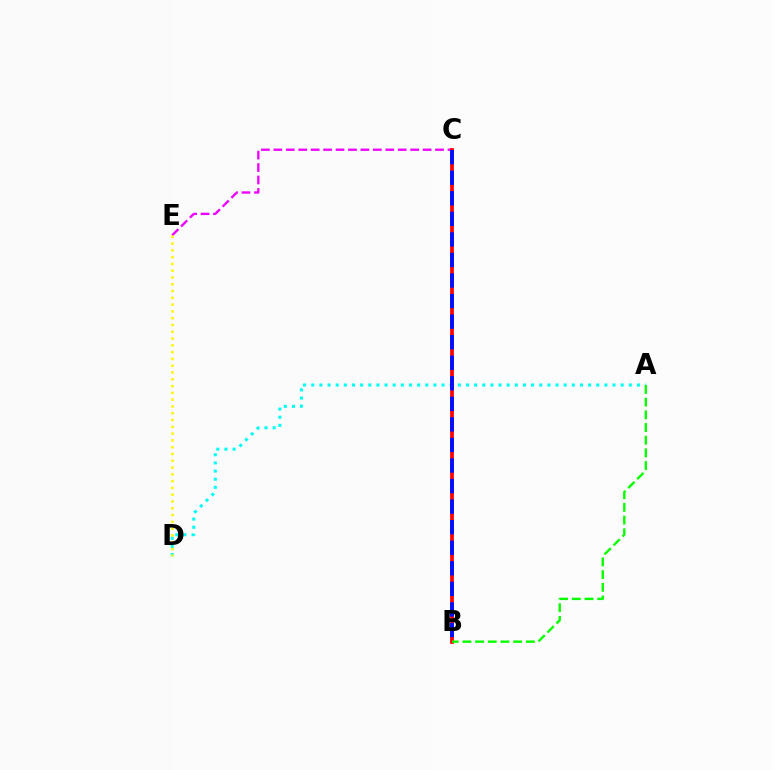{('C', 'E'): [{'color': '#ee00ff', 'line_style': 'dashed', 'thickness': 1.69}], ('A', 'D'): [{'color': '#00fff6', 'line_style': 'dotted', 'thickness': 2.21}], ('B', 'C'): [{'color': '#ff0000', 'line_style': 'solid', 'thickness': 2.68}, {'color': '#0010ff', 'line_style': 'dashed', 'thickness': 2.79}], ('D', 'E'): [{'color': '#fcf500', 'line_style': 'dotted', 'thickness': 1.84}], ('A', 'B'): [{'color': '#08ff00', 'line_style': 'dashed', 'thickness': 1.72}]}